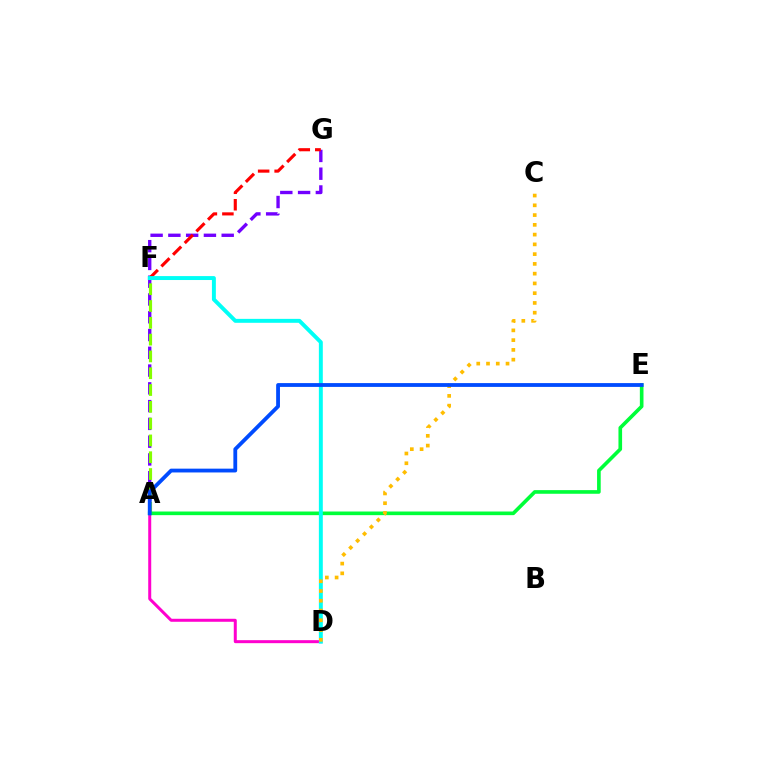{('A', 'G'): [{'color': '#7200ff', 'line_style': 'dashed', 'thickness': 2.41}], ('A', 'D'): [{'color': '#ff00cf', 'line_style': 'solid', 'thickness': 2.16}], ('A', 'F'): [{'color': '#84ff00', 'line_style': 'dashed', 'thickness': 2.28}], ('A', 'E'): [{'color': '#00ff39', 'line_style': 'solid', 'thickness': 2.62}, {'color': '#004bff', 'line_style': 'solid', 'thickness': 2.74}], ('F', 'G'): [{'color': '#ff0000', 'line_style': 'dashed', 'thickness': 2.24}], ('D', 'F'): [{'color': '#00fff6', 'line_style': 'solid', 'thickness': 2.83}], ('C', 'D'): [{'color': '#ffbd00', 'line_style': 'dotted', 'thickness': 2.65}]}